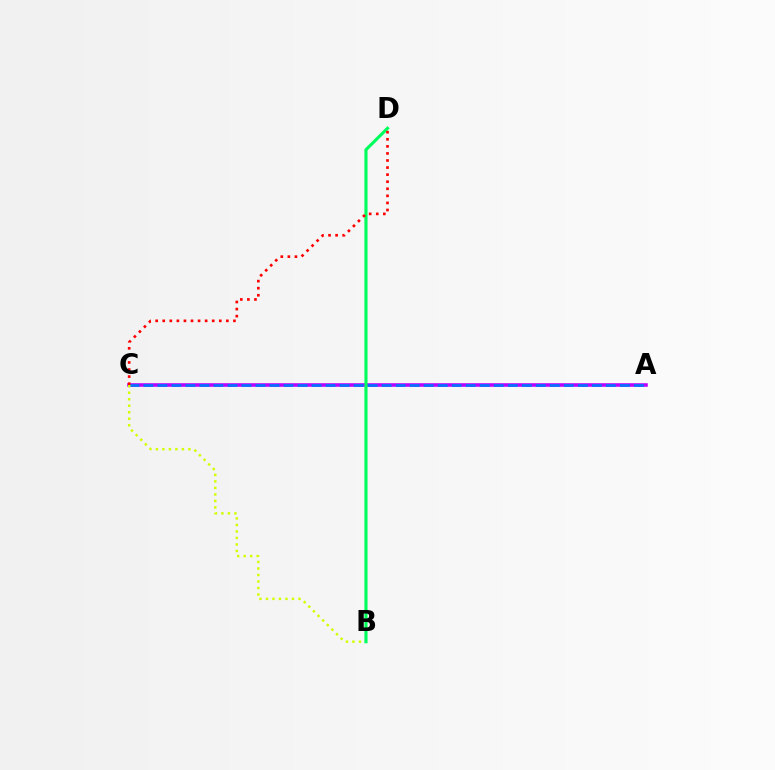{('A', 'C'): [{'color': '#b900ff', 'line_style': 'solid', 'thickness': 2.57}, {'color': '#0074ff', 'line_style': 'dashed', 'thickness': 1.9}], ('B', 'C'): [{'color': '#d1ff00', 'line_style': 'dotted', 'thickness': 1.77}], ('B', 'D'): [{'color': '#00ff5c', 'line_style': 'solid', 'thickness': 2.27}], ('C', 'D'): [{'color': '#ff0000', 'line_style': 'dotted', 'thickness': 1.92}]}